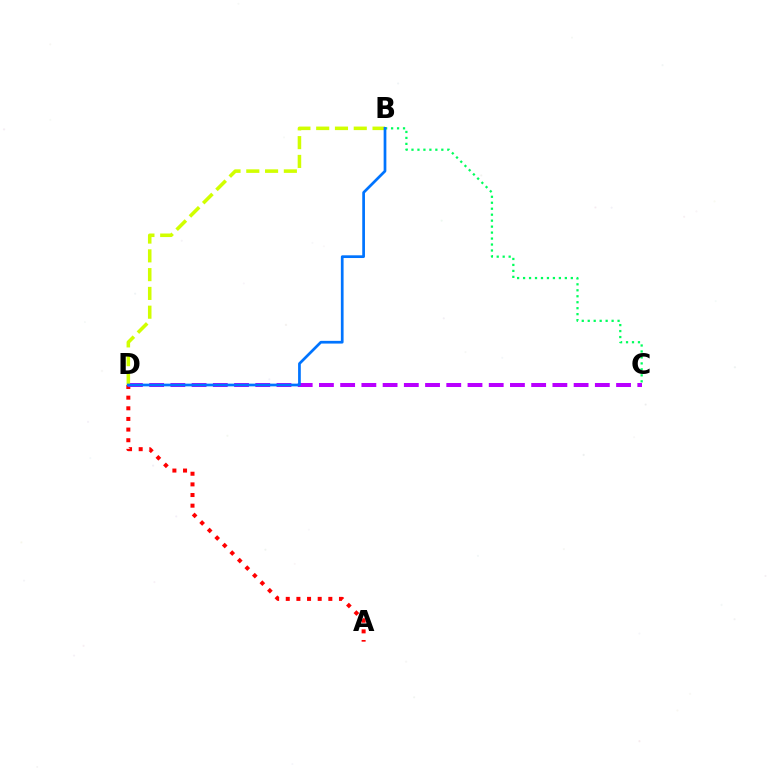{('A', 'D'): [{'color': '#ff0000', 'line_style': 'dotted', 'thickness': 2.89}], ('B', 'C'): [{'color': '#00ff5c', 'line_style': 'dotted', 'thickness': 1.62}], ('C', 'D'): [{'color': '#b900ff', 'line_style': 'dashed', 'thickness': 2.88}], ('B', 'D'): [{'color': '#d1ff00', 'line_style': 'dashed', 'thickness': 2.55}, {'color': '#0074ff', 'line_style': 'solid', 'thickness': 1.96}]}